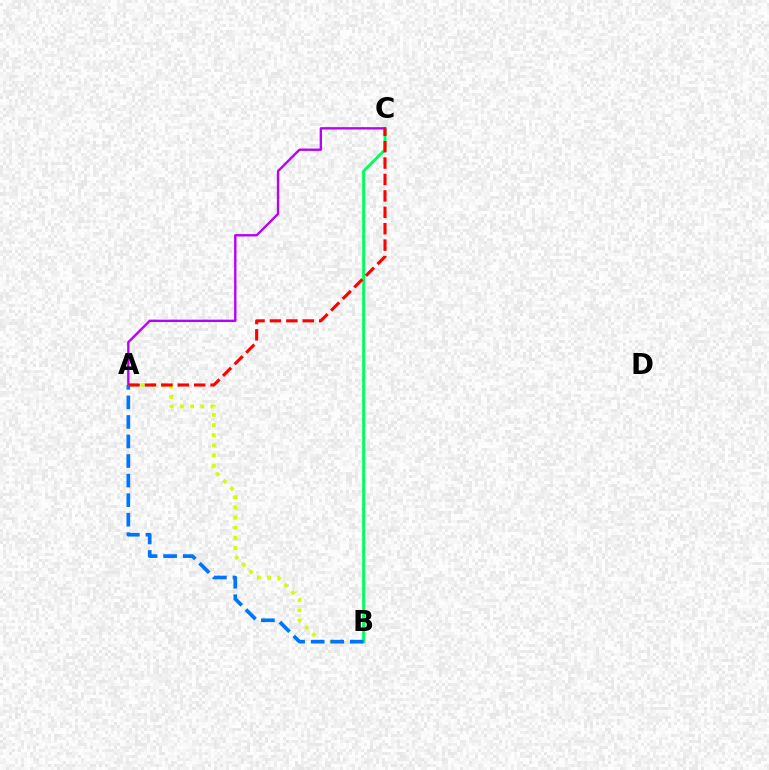{('B', 'C'): [{'color': '#00ff5c', 'line_style': 'solid', 'thickness': 2.09}], ('A', 'B'): [{'color': '#d1ff00', 'line_style': 'dotted', 'thickness': 2.75}, {'color': '#0074ff', 'line_style': 'dashed', 'thickness': 2.66}], ('A', 'C'): [{'color': '#b900ff', 'line_style': 'solid', 'thickness': 1.7}, {'color': '#ff0000', 'line_style': 'dashed', 'thickness': 2.23}]}